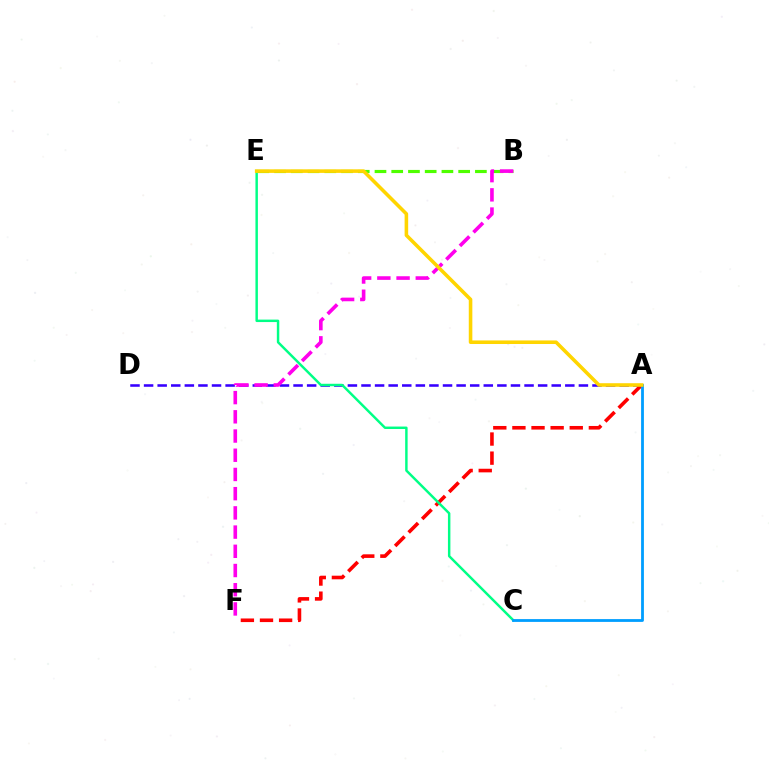{('B', 'E'): [{'color': '#4fff00', 'line_style': 'dashed', 'thickness': 2.27}], ('A', 'D'): [{'color': '#3700ff', 'line_style': 'dashed', 'thickness': 1.85}], ('A', 'F'): [{'color': '#ff0000', 'line_style': 'dashed', 'thickness': 2.6}], ('C', 'E'): [{'color': '#00ff86', 'line_style': 'solid', 'thickness': 1.77}], ('B', 'F'): [{'color': '#ff00ed', 'line_style': 'dashed', 'thickness': 2.61}], ('A', 'C'): [{'color': '#009eff', 'line_style': 'solid', 'thickness': 2.02}], ('A', 'E'): [{'color': '#ffd500', 'line_style': 'solid', 'thickness': 2.57}]}